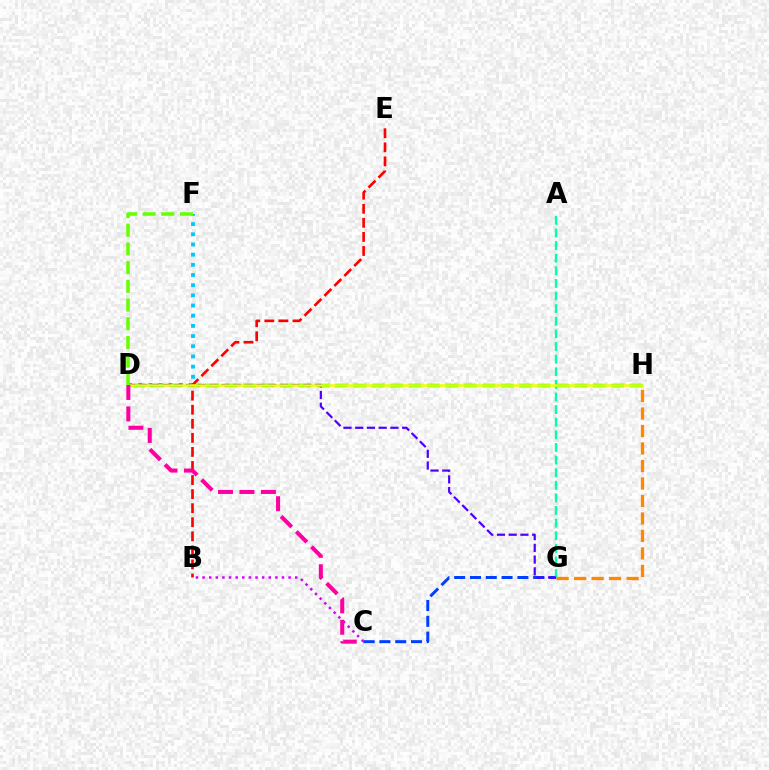{('D', 'H'): [{'color': '#00ff27', 'line_style': 'dashed', 'thickness': 2.5}, {'color': '#eeff00', 'line_style': 'solid', 'thickness': 1.83}], ('C', 'G'): [{'color': '#003fff', 'line_style': 'dashed', 'thickness': 2.15}], ('D', 'F'): [{'color': '#00c7ff', 'line_style': 'dotted', 'thickness': 2.77}, {'color': '#66ff00', 'line_style': 'dashed', 'thickness': 2.54}], ('A', 'G'): [{'color': '#00ffaf', 'line_style': 'dashed', 'thickness': 1.71}], ('D', 'G'): [{'color': '#4f00ff', 'line_style': 'dashed', 'thickness': 1.59}], ('B', 'E'): [{'color': '#ff0000', 'line_style': 'dashed', 'thickness': 1.91}], ('G', 'H'): [{'color': '#ff8800', 'line_style': 'dashed', 'thickness': 2.38}], ('B', 'C'): [{'color': '#d600ff', 'line_style': 'dotted', 'thickness': 1.8}], ('C', 'D'): [{'color': '#ff00a0', 'line_style': 'dashed', 'thickness': 2.91}]}